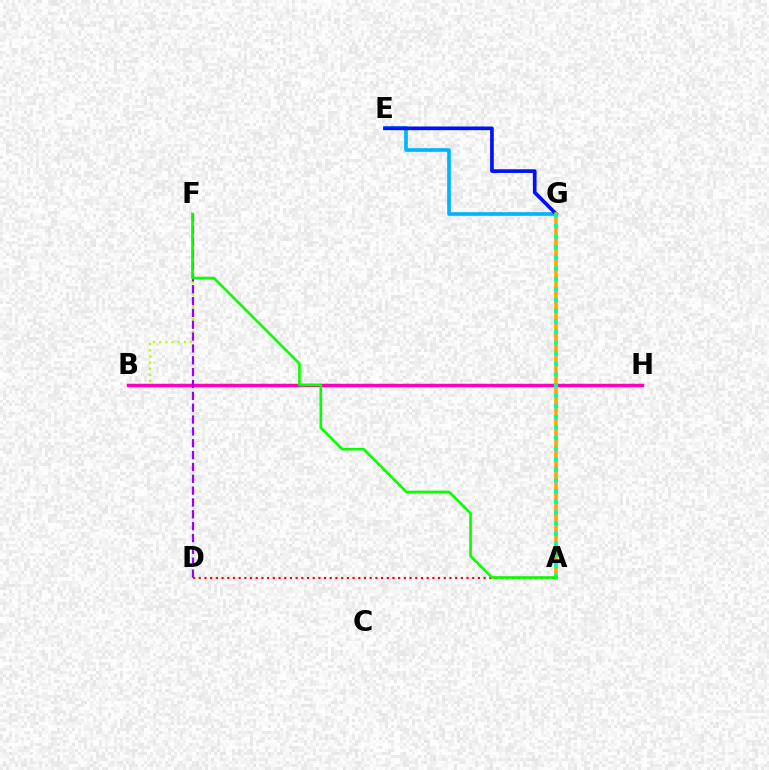{('B', 'F'): [{'color': '#b3ff00', 'line_style': 'dotted', 'thickness': 1.68}], ('B', 'H'): [{'color': '#ff00bd', 'line_style': 'solid', 'thickness': 2.49}], ('D', 'F'): [{'color': '#9b00ff', 'line_style': 'dashed', 'thickness': 1.61}], ('E', 'G'): [{'color': '#00b5ff', 'line_style': 'solid', 'thickness': 2.64}, {'color': '#0010ff', 'line_style': 'solid', 'thickness': 2.64}], ('A', 'D'): [{'color': '#ff0000', 'line_style': 'dotted', 'thickness': 1.55}], ('A', 'G'): [{'color': '#ffa500', 'line_style': 'solid', 'thickness': 2.6}, {'color': '#00ff9d', 'line_style': 'dotted', 'thickness': 2.88}], ('A', 'F'): [{'color': '#08ff00', 'line_style': 'solid', 'thickness': 1.9}]}